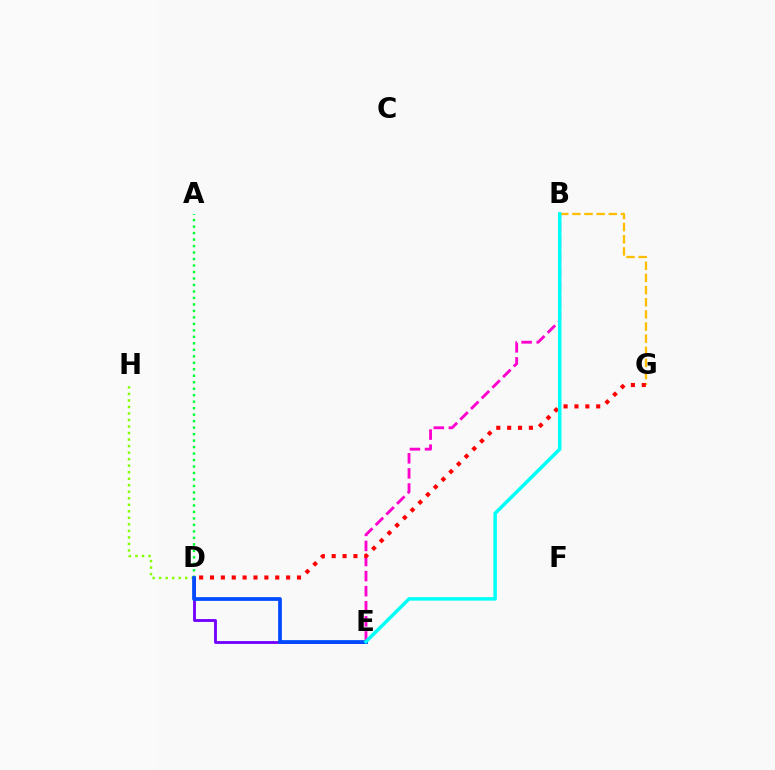{('D', 'E'): [{'color': '#7200ff', 'line_style': 'solid', 'thickness': 2.05}, {'color': '#004bff', 'line_style': 'solid', 'thickness': 2.69}], ('A', 'D'): [{'color': '#00ff39', 'line_style': 'dotted', 'thickness': 1.76}], ('B', 'E'): [{'color': '#ff00cf', 'line_style': 'dashed', 'thickness': 2.05}, {'color': '#00fff6', 'line_style': 'solid', 'thickness': 2.5}], ('D', 'H'): [{'color': '#84ff00', 'line_style': 'dotted', 'thickness': 1.77}], ('B', 'G'): [{'color': '#ffbd00', 'line_style': 'dashed', 'thickness': 1.65}], ('D', 'G'): [{'color': '#ff0000', 'line_style': 'dotted', 'thickness': 2.95}]}